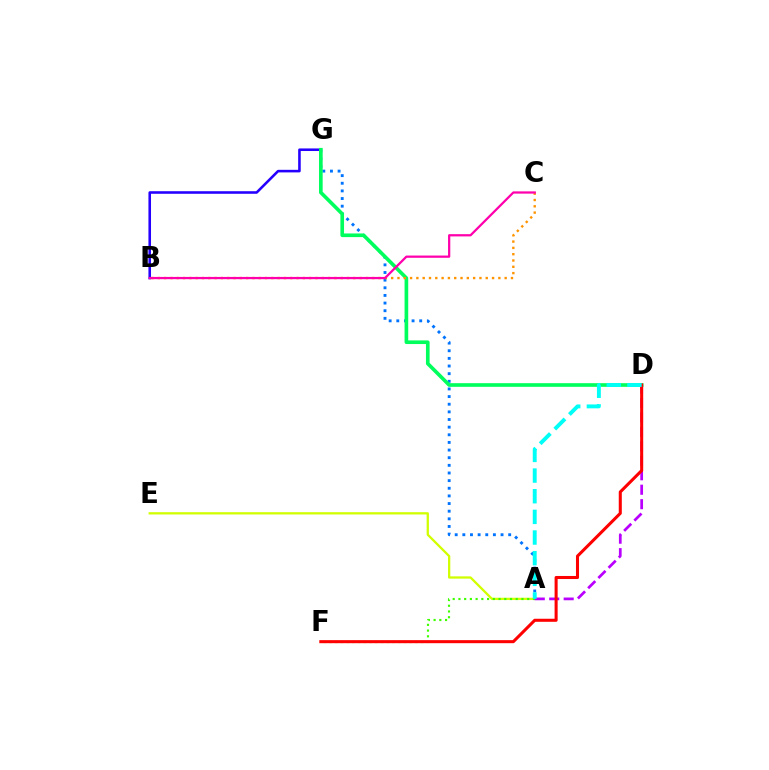{('A', 'E'): [{'color': '#d1ff00', 'line_style': 'solid', 'thickness': 1.64}], ('A', 'G'): [{'color': '#0074ff', 'line_style': 'dotted', 'thickness': 2.08}], ('B', 'G'): [{'color': '#2500ff', 'line_style': 'solid', 'thickness': 1.86}], ('A', 'F'): [{'color': '#3dff00', 'line_style': 'dotted', 'thickness': 1.56}], ('D', 'G'): [{'color': '#00ff5c', 'line_style': 'solid', 'thickness': 2.63}], ('B', 'C'): [{'color': '#ff9400', 'line_style': 'dotted', 'thickness': 1.71}, {'color': '#ff00ac', 'line_style': 'solid', 'thickness': 1.62}], ('A', 'D'): [{'color': '#b900ff', 'line_style': 'dashed', 'thickness': 1.96}, {'color': '#00fff6', 'line_style': 'dashed', 'thickness': 2.81}], ('D', 'F'): [{'color': '#ff0000', 'line_style': 'solid', 'thickness': 2.2}]}